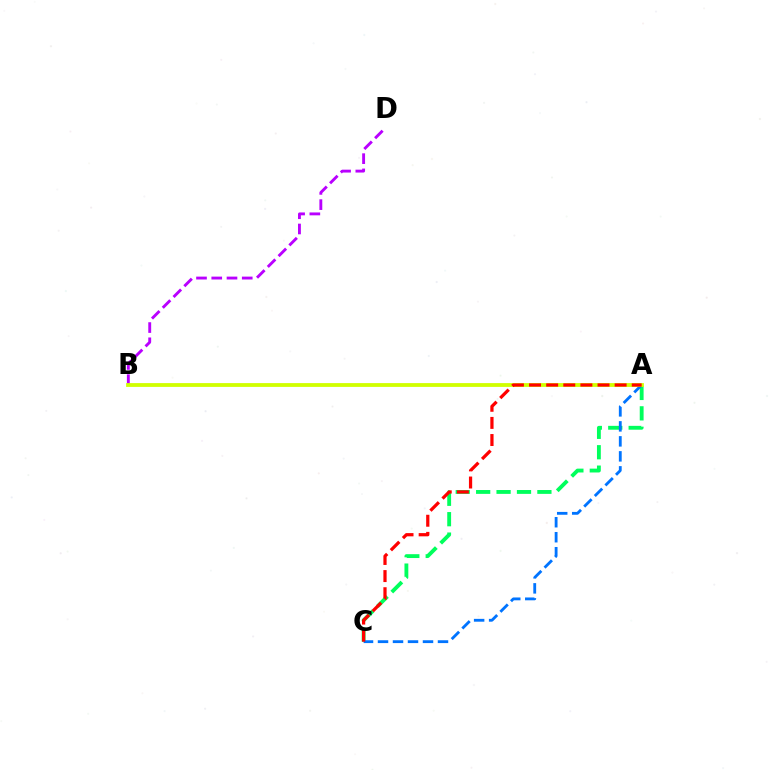{('A', 'C'): [{'color': '#00ff5c', 'line_style': 'dashed', 'thickness': 2.77}, {'color': '#0074ff', 'line_style': 'dashed', 'thickness': 2.04}, {'color': '#ff0000', 'line_style': 'dashed', 'thickness': 2.33}], ('B', 'D'): [{'color': '#b900ff', 'line_style': 'dashed', 'thickness': 2.07}], ('A', 'B'): [{'color': '#d1ff00', 'line_style': 'solid', 'thickness': 2.73}]}